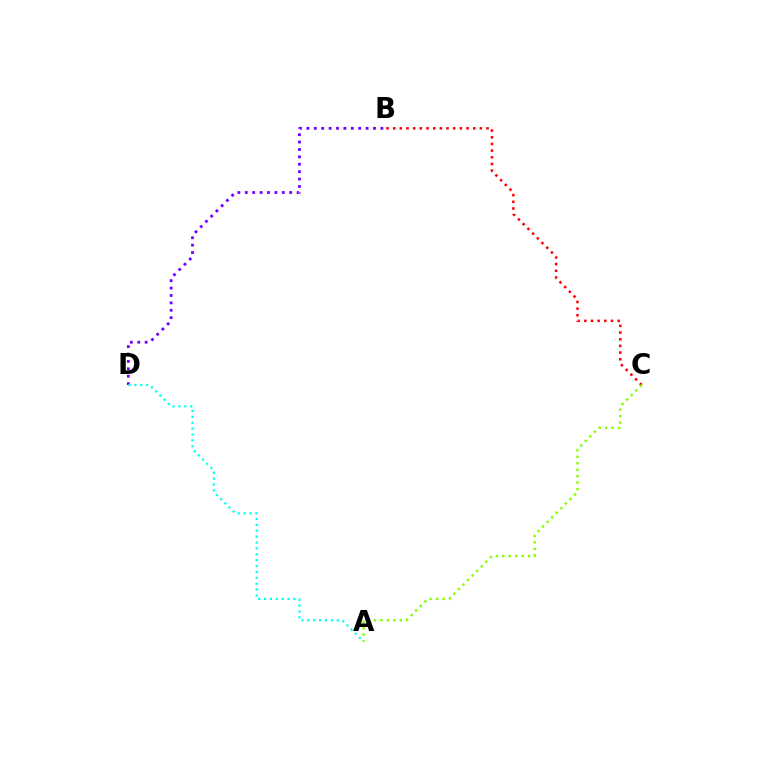{('B', 'D'): [{'color': '#7200ff', 'line_style': 'dotted', 'thickness': 2.01}], ('B', 'C'): [{'color': '#ff0000', 'line_style': 'dotted', 'thickness': 1.81}], ('A', 'C'): [{'color': '#84ff00', 'line_style': 'dotted', 'thickness': 1.75}], ('A', 'D'): [{'color': '#00fff6', 'line_style': 'dotted', 'thickness': 1.6}]}